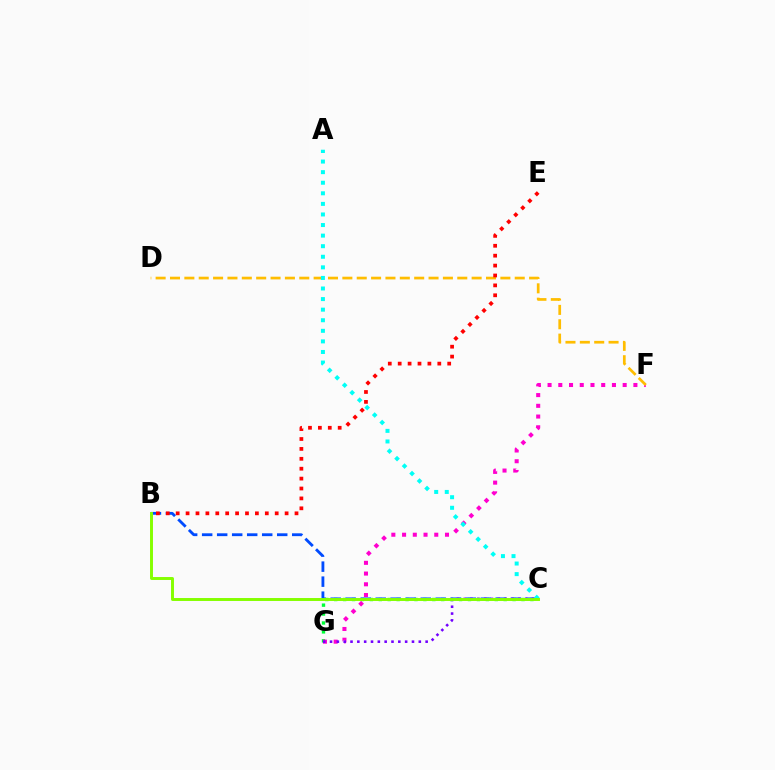{('C', 'G'): [{'color': '#00ff39', 'line_style': 'dotted', 'thickness': 2.42}, {'color': '#7200ff', 'line_style': 'dotted', 'thickness': 1.86}], ('F', 'G'): [{'color': '#ff00cf', 'line_style': 'dotted', 'thickness': 2.92}], ('B', 'C'): [{'color': '#004bff', 'line_style': 'dashed', 'thickness': 2.04}, {'color': '#84ff00', 'line_style': 'solid', 'thickness': 2.12}], ('D', 'F'): [{'color': '#ffbd00', 'line_style': 'dashed', 'thickness': 1.95}], ('A', 'C'): [{'color': '#00fff6', 'line_style': 'dotted', 'thickness': 2.87}], ('B', 'E'): [{'color': '#ff0000', 'line_style': 'dotted', 'thickness': 2.69}]}